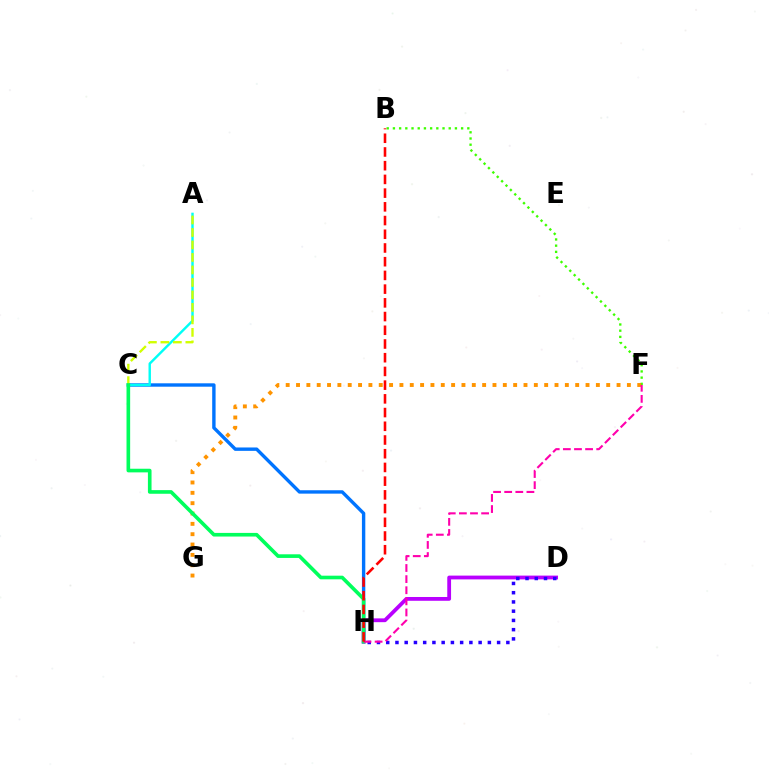{('C', 'H'): [{'color': '#0074ff', 'line_style': 'solid', 'thickness': 2.44}, {'color': '#00ff5c', 'line_style': 'solid', 'thickness': 2.62}], ('D', 'H'): [{'color': '#b900ff', 'line_style': 'solid', 'thickness': 2.73}, {'color': '#2500ff', 'line_style': 'dotted', 'thickness': 2.51}], ('B', 'F'): [{'color': '#3dff00', 'line_style': 'dotted', 'thickness': 1.68}], ('F', 'G'): [{'color': '#ff9400', 'line_style': 'dotted', 'thickness': 2.81}], ('A', 'C'): [{'color': '#00fff6', 'line_style': 'solid', 'thickness': 1.75}, {'color': '#d1ff00', 'line_style': 'dashed', 'thickness': 1.7}], ('F', 'H'): [{'color': '#ff00ac', 'line_style': 'dashed', 'thickness': 1.51}], ('B', 'H'): [{'color': '#ff0000', 'line_style': 'dashed', 'thickness': 1.86}]}